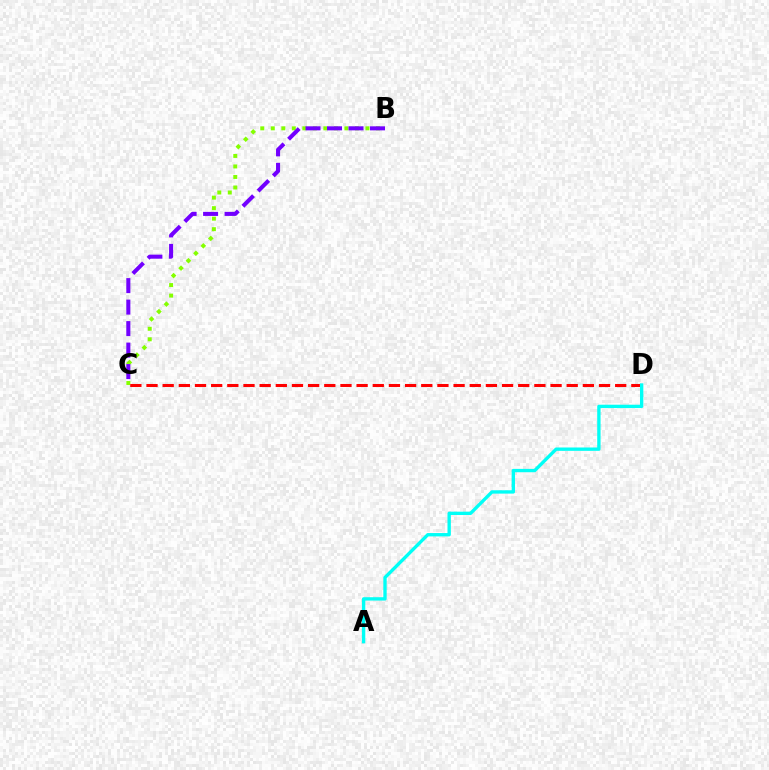{('B', 'C'): [{'color': '#84ff00', 'line_style': 'dotted', 'thickness': 2.86}, {'color': '#7200ff', 'line_style': 'dashed', 'thickness': 2.92}], ('C', 'D'): [{'color': '#ff0000', 'line_style': 'dashed', 'thickness': 2.2}], ('A', 'D'): [{'color': '#00fff6', 'line_style': 'solid', 'thickness': 2.41}]}